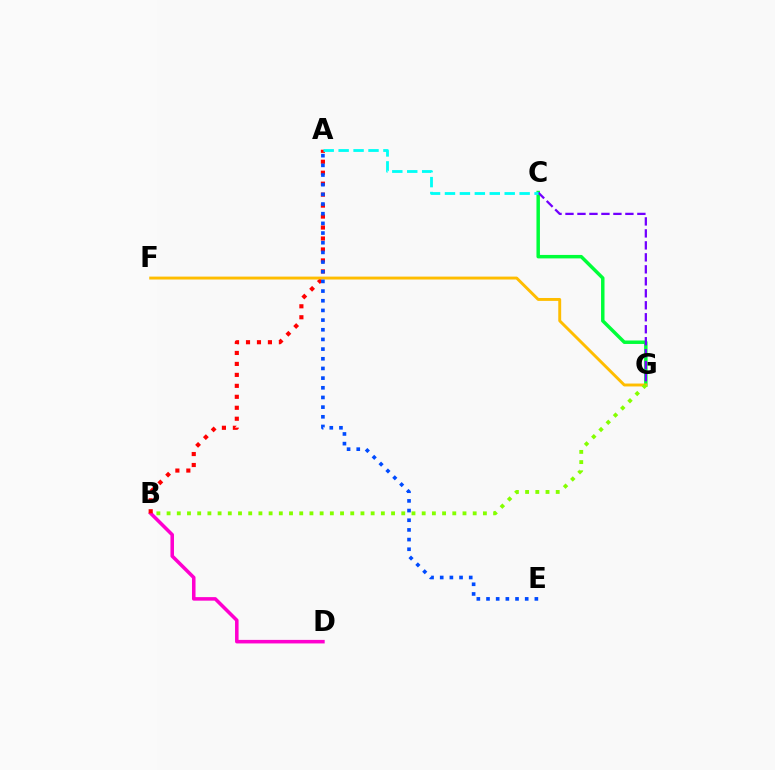{('B', 'D'): [{'color': '#ff00cf', 'line_style': 'solid', 'thickness': 2.55}], ('A', 'B'): [{'color': '#ff0000', 'line_style': 'dotted', 'thickness': 2.98}], ('C', 'G'): [{'color': '#00ff39', 'line_style': 'solid', 'thickness': 2.5}, {'color': '#7200ff', 'line_style': 'dashed', 'thickness': 1.63}], ('F', 'G'): [{'color': '#ffbd00', 'line_style': 'solid', 'thickness': 2.09}], ('A', 'E'): [{'color': '#004bff', 'line_style': 'dotted', 'thickness': 2.63}], ('B', 'G'): [{'color': '#84ff00', 'line_style': 'dotted', 'thickness': 2.77}], ('A', 'C'): [{'color': '#00fff6', 'line_style': 'dashed', 'thickness': 2.03}]}